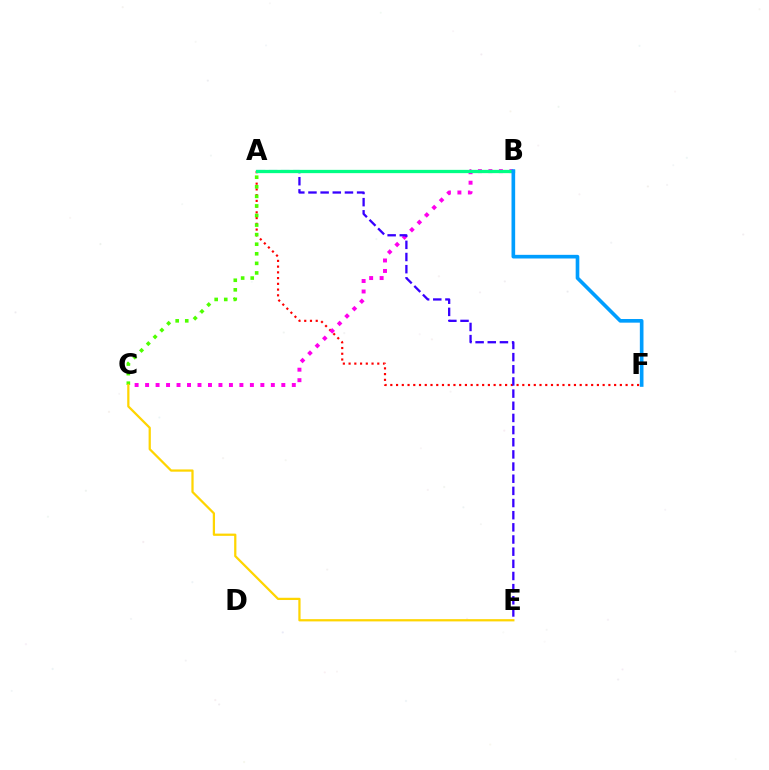{('A', 'F'): [{'color': '#ff0000', 'line_style': 'dotted', 'thickness': 1.56}], ('A', 'C'): [{'color': '#4fff00', 'line_style': 'dotted', 'thickness': 2.6}], ('B', 'C'): [{'color': '#ff00ed', 'line_style': 'dotted', 'thickness': 2.85}], ('A', 'E'): [{'color': '#3700ff', 'line_style': 'dashed', 'thickness': 1.65}], ('A', 'B'): [{'color': '#00ff86', 'line_style': 'solid', 'thickness': 2.36}], ('B', 'F'): [{'color': '#009eff', 'line_style': 'solid', 'thickness': 2.62}], ('C', 'E'): [{'color': '#ffd500', 'line_style': 'solid', 'thickness': 1.62}]}